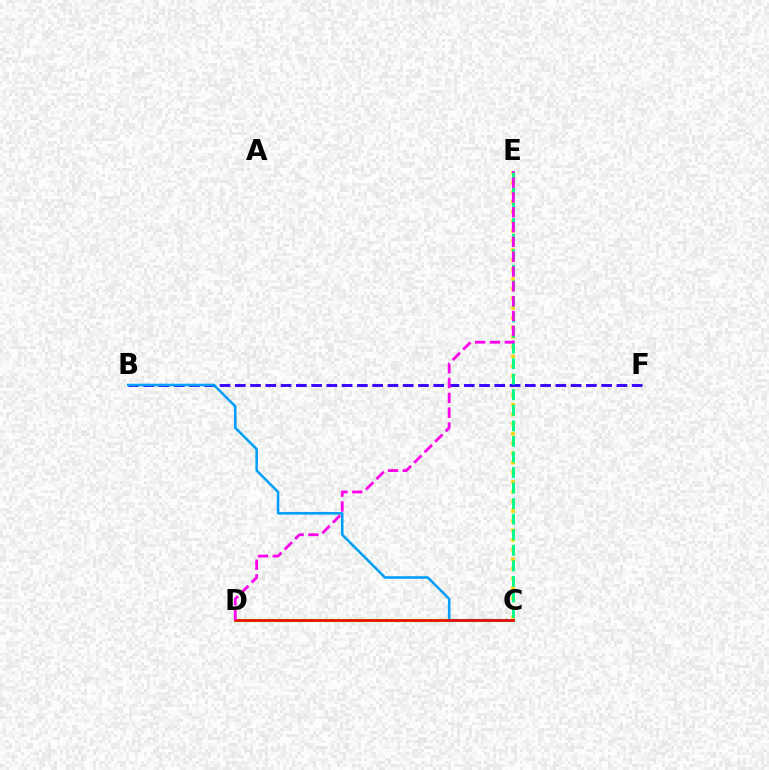{('C', 'D'): [{'color': '#4fff00', 'line_style': 'solid', 'thickness': 2.3}, {'color': '#ff0000', 'line_style': 'solid', 'thickness': 1.86}], ('C', 'E'): [{'color': '#ffd500', 'line_style': 'dotted', 'thickness': 2.63}, {'color': '#00ff86', 'line_style': 'dashed', 'thickness': 2.11}], ('B', 'F'): [{'color': '#3700ff', 'line_style': 'dashed', 'thickness': 2.07}], ('B', 'C'): [{'color': '#009eff', 'line_style': 'solid', 'thickness': 1.86}], ('D', 'E'): [{'color': '#ff00ed', 'line_style': 'dashed', 'thickness': 2.01}]}